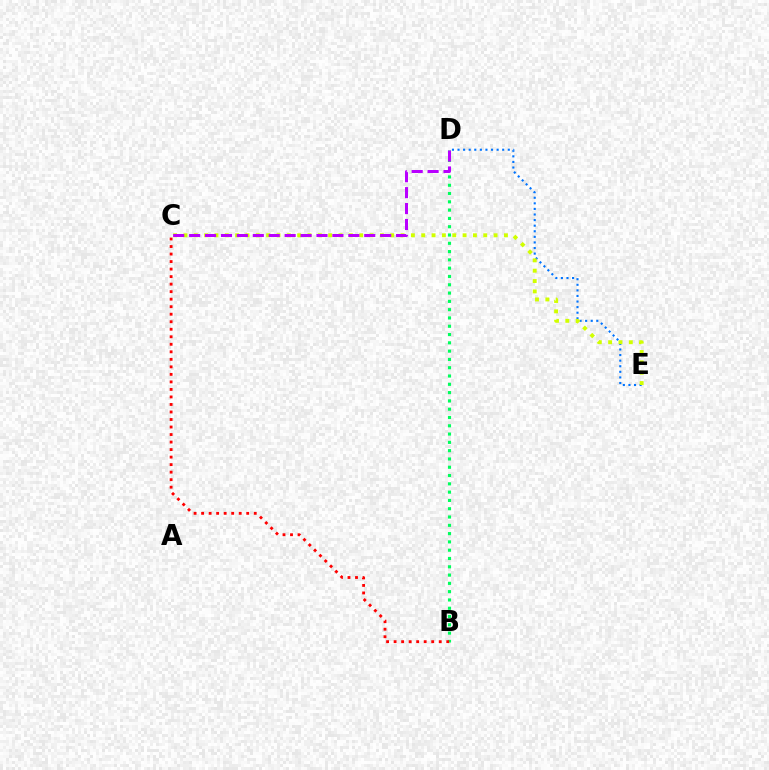{('B', 'D'): [{'color': '#00ff5c', 'line_style': 'dotted', 'thickness': 2.25}], ('D', 'E'): [{'color': '#0074ff', 'line_style': 'dotted', 'thickness': 1.52}], ('C', 'E'): [{'color': '#d1ff00', 'line_style': 'dotted', 'thickness': 2.81}], ('B', 'C'): [{'color': '#ff0000', 'line_style': 'dotted', 'thickness': 2.04}], ('C', 'D'): [{'color': '#b900ff', 'line_style': 'dashed', 'thickness': 2.16}]}